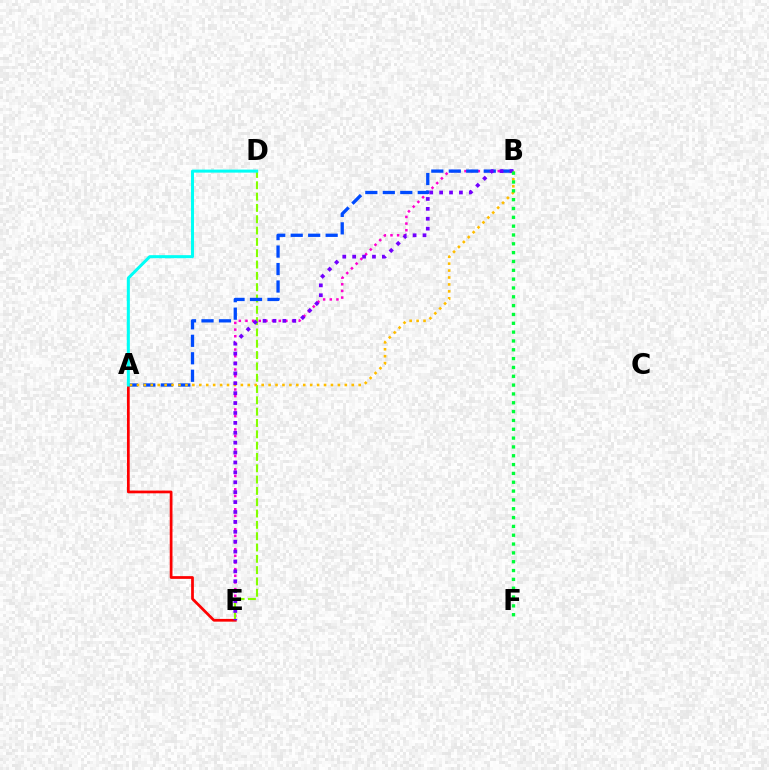{('B', 'E'): [{'color': '#ff00cf', 'line_style': 'dotted', 'thickness': 1.81}, {'color': '#7200ff', 'line_style': 'dotted', 'thickness': 2.69}], ('D', 'E'): [{'color': '#84ff00', 'line_style': 'dashed', 'thickness': 1.54}], ('A', 'B'): [{'color': '#004bff', 'line_style': 'dashed', 'thickness': 2.37}, {'color': '#ffbd00', 'line_style': 'dotted', 'thickness': 1.88}], ('A', 'E'): [{'color': '#ff0000', 'line_style': 'solid', 'thickness': 1.97}], ('A', 'D'): [{'color': '#00fff6', 'line_style': 'solid', 'thickness': 2.18}], ('B', 'F'): [{'color': '#00ff39', 'line_style': 'dotted', 'thickness': 2.4}]}